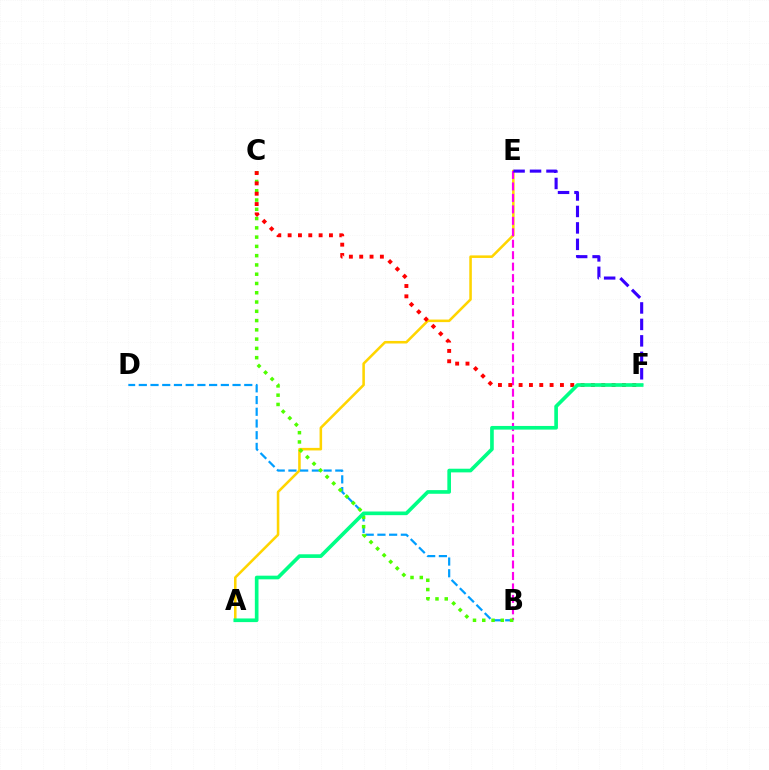{('A', 'E'): [{'color': '#ffd500', 'line_style': 'solid', 'thickness': 1.84}], ('B', 'D'): [{'color': '#009eff', 'line_style': 'dashed', 'thickness': 1.59}], ('B', 'E'): [{'color': '#ff00ed', 'line_style': 'dashed', 'thickness': 1.56}], ('B', 'C'): [{'color': '#4fff00', 'line_style': 'dotted', 'thickness': 2.52}], ('C', 'F'): [{'color': '#ff0000', 'line_style': 'dotted', 'thickness': 2.81}], ('E', 'F'): [{'color': '#3700ff', 'line_style': 'dashed', 'thickness': 2.24}], ('A', 'F'): [{'color': '#00ff86', 'line_style': 'solid', 'thickness': 2.63}]}